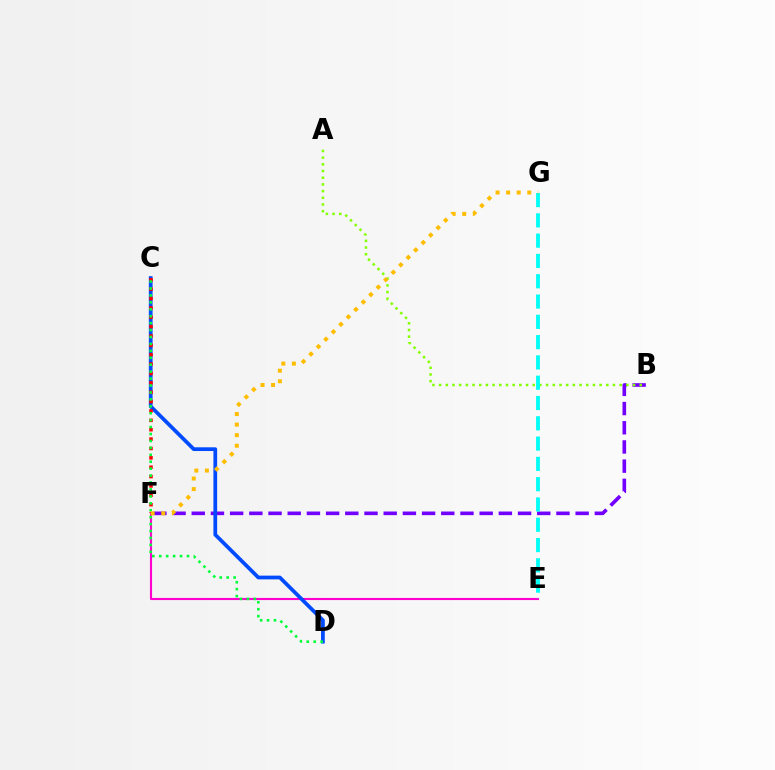{('E', 'F'): [{'color': '#ff00cf', 'line_style': 'solid', 'thickness': 1.52}], ('B', 'F'): [{'color': '#7200ff', 'line_style': 'dashed', 'thickness': 2.61}], ('A', 'B'): [{'color': '#84ff00', 'line_style': 'dotted', 'thickness': 1.82}], ('E', 'G'): [{'color': '#00fff6', 'line_style': 'dashed', 'thickness': 2.76}], ('C', 'D'): [{'color': '#004bff', 'line_style': 'solid', 'thickness': 2.69}, {'color': '#00ff39', 'line_style': 'dotted', 'thickness': 1.88}], ('C', 'F'): [{'color': '#ff0000', 'line_style': 'dotted', 'thickness': 2.55}], ('F', 'G'): [{'color': '#ffbd00', 'line_style': 'dotted', 'thickness': 2.87}]}